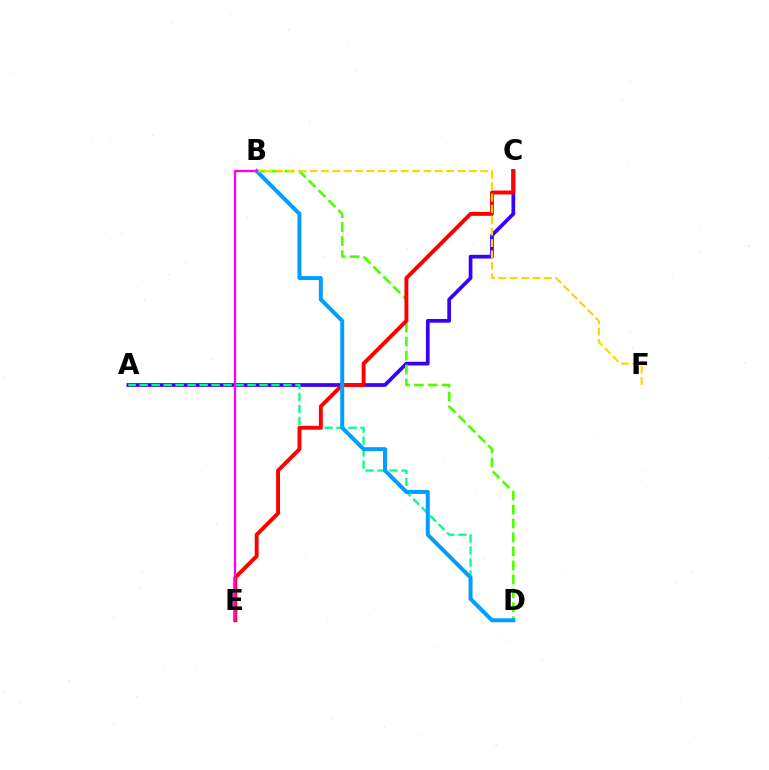{('A', 'C'): [{'color': '#3700ff', 'line_style': 'solid', 'thickness': 2.68}], ('A', 'D'): [{'color': '#00ff86', 'line_style': 'dashed', 'thickness': 1.63}], ('B', 'D'): [{'color': '#4fff00', 'line_style': 'dashed', 'thickness': 1.9}, {'color': '#009eff', 'line_style': 'solid', 'thickness': 2.86}], ('C', 'E'): [{'color': '#ff0000', 'line_style': 'solid', 'thickness': 2.81}], ('B', 'F'): [{'color': '#ffd500', 'line_style': 'dashed', 'thickness': 1.54}], ('B', 'E'): [{'color': '#ff00ed', 'line_style': 'solid', 'thickness': 1.65}]}